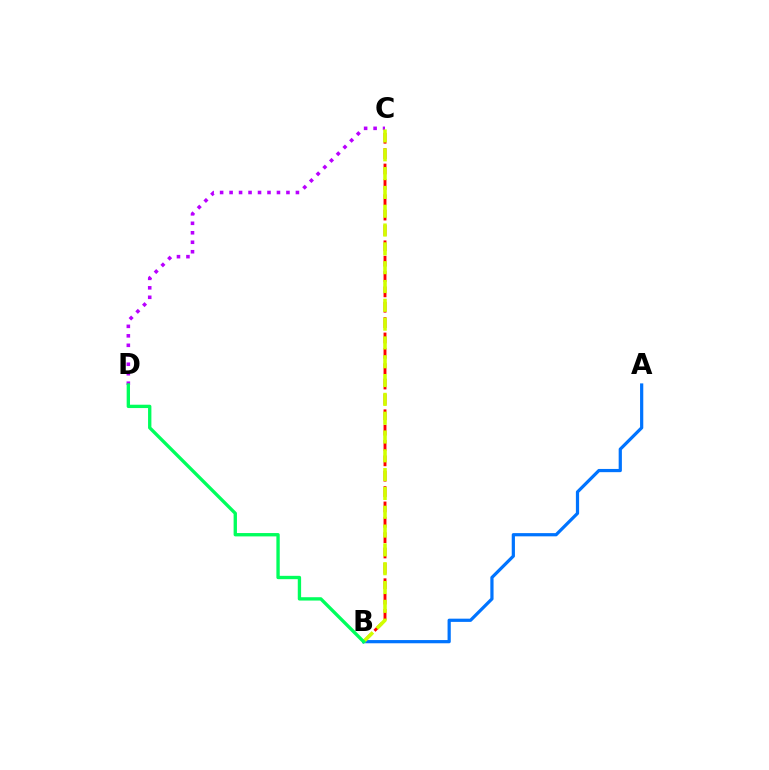{('A', 'B'): [{'color': '#0074ff', 'line_style': 'solid', 'thickness': 2.32}], ('C', 'D'): [{'color': '#b900ff', 'line_style': 'dotted', 'thickness': 2.57}], ('B', 'C'): [{'color': '#ff0000', 'line_style': 'dashed', 'thickness': 2.09}, {'color': '#d1ff00', 'line_style': 'dashed', 'thickness': 2.56}], ('B', 'D'): [{'color': '#00ff5c', 'line_style': 'solid', 'thickness': 2.41}]}